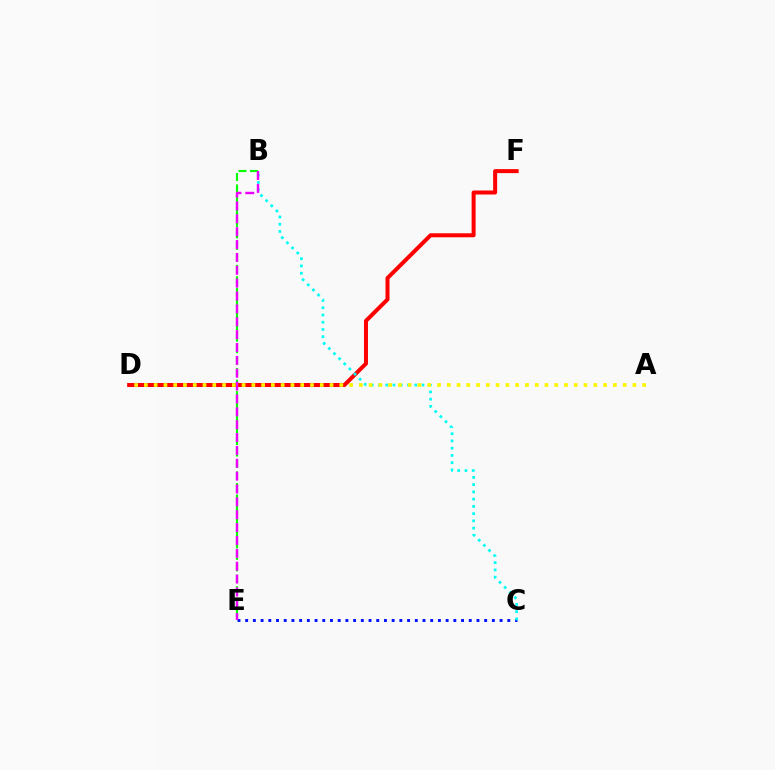{('B', 'E'): [{'color': '#08ff00', 'line_style': 'dashed', 'thickness': 1.56}, {'color': '#ee00ff', 'line_style': 'dashed', 'thickness': 1.75}], ('D', 'F'): [{'color': '#ff0000', 'line_style': 'solid', 'thickness': 2.88}], ('C', 'E'): [{'color': '#0010ff', 'line_style': 'dotted', 'thickness': 2.09}], ('B', 'C'): [{'color': '#00fff6', 'line_style': 'dotted', 'thickness': 1.97}], ('A', 'D'): [{'color': '#fcf500', 'line_style': 'dotted', 'thickness': 2.65}]}